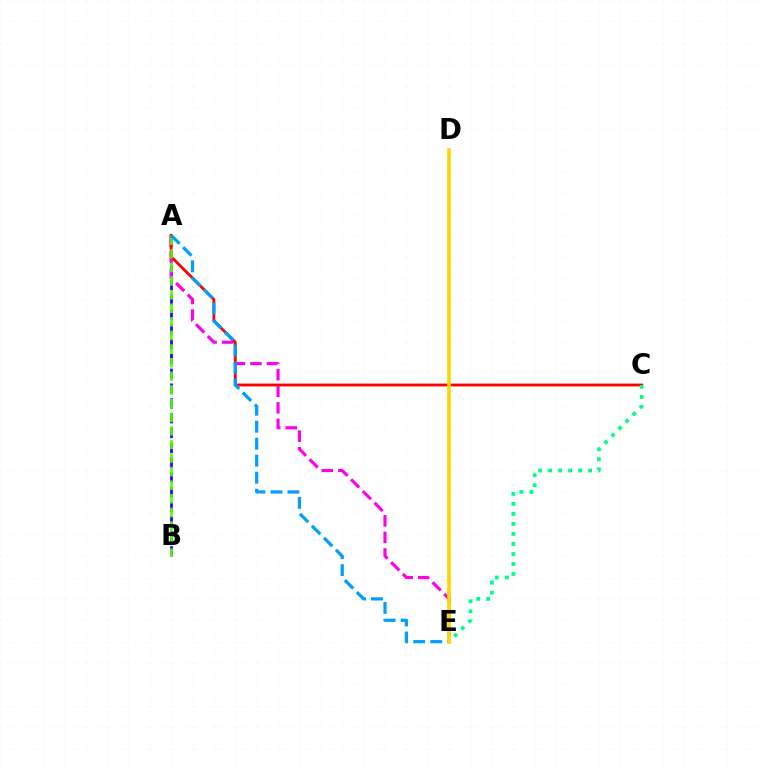{('A', 'B'): [{'color': '#3700ff', 'line_style': 'dashed', 'thickness': 2.01}, {'color': '#4fff00', 'line_style': 'dashed', 'thickness': 1.85}], ('A', 'E'): [{'color': '#ff00ed', 'line_style': 'dashed', 'thickness': 2.25}, {'color': '#009eff', 'line_style': 'dashed', 'thickness': 2.31}], ('A', 'C'): [{'color': '#ff0000', 'line_style': 'solid', 'thickness': 2.03}], ('C', 'E'): [{'color': '#00ff86', 'line_style': 'dotted', 'thickness': 2.72}], ('D', 'E'): [{'color': '#ffd500', 'line_style': 'solid', 'thickness': 2.6}]}